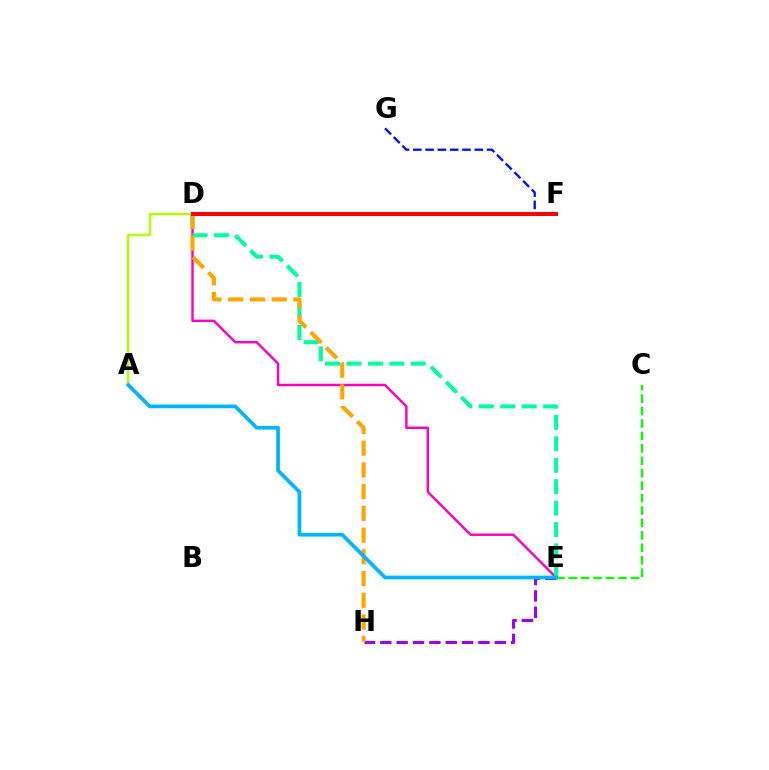{('A', 'D'): [{'color': '#b3ff00', 'line_style': 'solid', 'thickness': 1.76}], ('C', 'E'): [{'color': '#08ff00', 'line_style': 'dashed', 'thickness': 1.69}], ('F', 'G'): [{'color': '#0010ff', 'line_style': 'dashed', 'thickness': 1.67}], ('D', 'E'): [{'color': '#ff00bd', 'line_style': 'solid', 'thickness': 1.75}, {'color': '#00ff9d', 'line_style': 'dashed', 'thickness': 2.91}], ('E', 'H'): [{'color': '#9b00ff', 'line_style': 'dashed', 'thickness': 2.22}], ('D', 'H'): [{'color': '#ffa500', 'line_style': 'dashed', 'thickness': 2.95}], ('A', 'E'): [{'color': '#00b5ff', 'line_style': 'solid', 'thickness': 2.66}], ('D', 'F'): [{'color': '#ff0000', 'line_style': 'solid', 'thickness': 2.89}]}